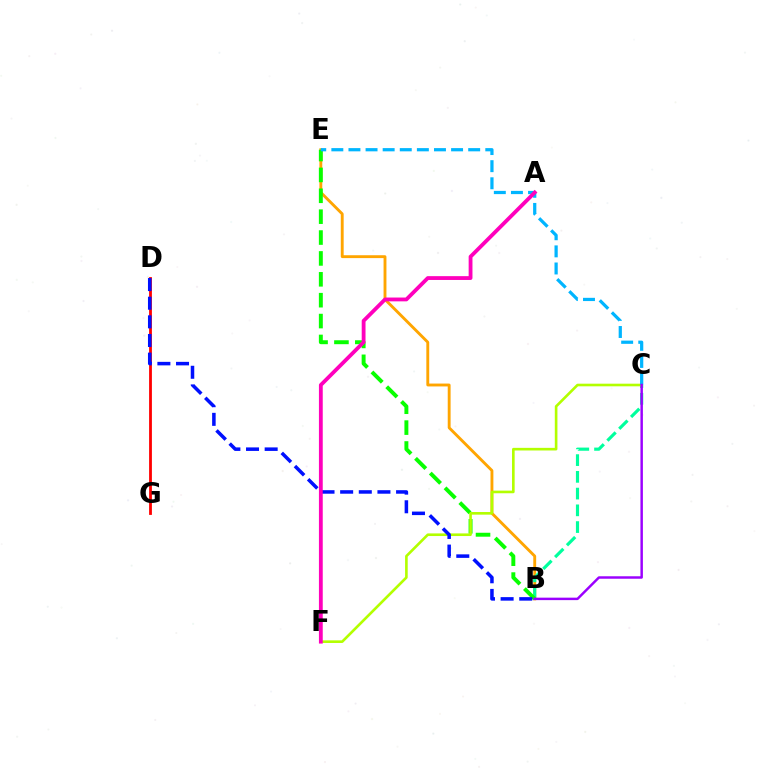{('B', 'E'): [{'color': '#ffa500', 'line_style': 'solid', 'thickness': 2.07}, {'color': '#08ff00', 'line_style': 'dashed', 'thickness': 2.84}], ('B', 'C'): [{'color': '#00ff9d', 'line_style': 'dashed', 'thickness': 2.27}, {'color': '#9b00ff', 'line_style': 'solid', 'thickness': 1.77}], ('C', 'F'): [{'color': '#b3ff00', 'line_style': 'solid', 'thickness': 1.89}], ('D', 'G'): [{'color': '#ff0000', 'line_style': 'solid', 'thickness': 2.02}], ('B', 'D'): [{'color': '#0010ff', 'line_style': 'dashed', 'thickness': 2.53}], ('C', 'E'): [{'color': '#00b5ff', 'line_style': 'dashed', 'thickness': 2.32}], ('A', 'F'): [{'color': '#ff00bd', 'line_style': 'solid', 'thickness': 2.75}]}